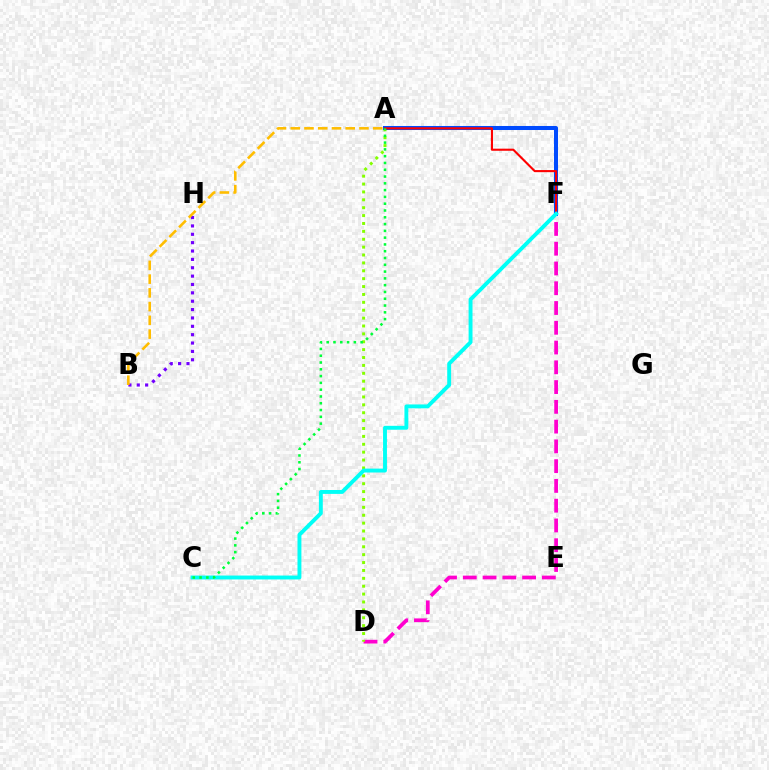{('D', 'F'): [{'color': '#ff00cf', 'line_style': 'dashed', 'thickness': 2.69}], ('A', 'D'): [{'color': '#84ff00', 'line_style': 'dotted', 'thickness': 2.14}], ('B', 'H'): [{'color': '#7200ff', 'line_style': 'dotted', 'thickness': 2.27}], ('A', 'F'): [{'color': '#004bff', 'line_style': 'solid', 'thickness': 2.9}, {'color': '#ff0000', 'line_style': 'solid', 'thickness': 1.52}], ('C', 'F'): [{'color': '#00fff6', 'line_style': 'solid', 'thickness': 2.81}], ('A', 'B'): [{'color': '#ffbd00', 'line_style': 'dashed', 'thickness': 1.87}], ('A', 'C'): [{'color': '#00ff39', 'line_style': 'dotted', 'thickness': 1.84}]}